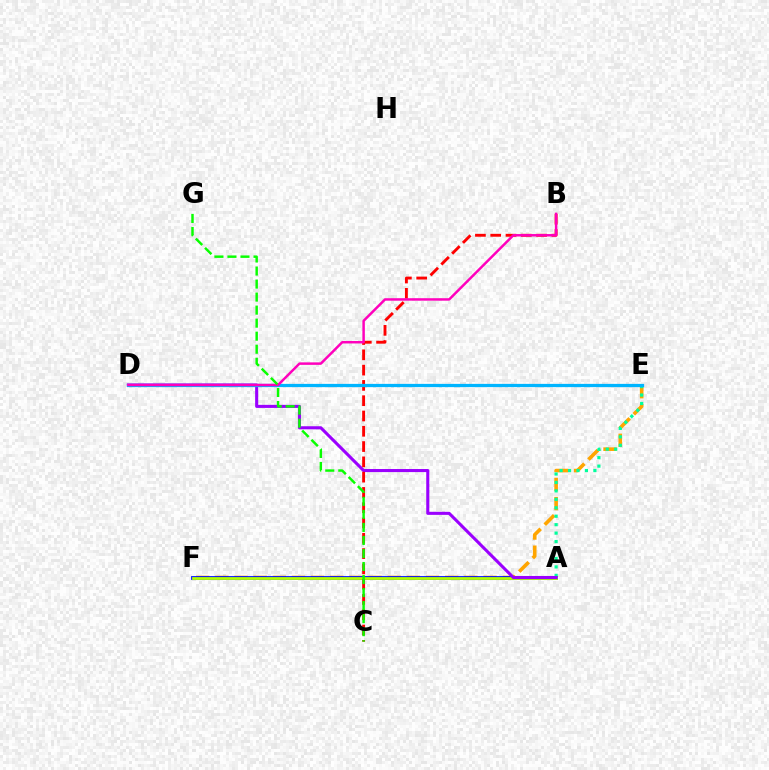{('E', 'F'): [{'color': '#ffa500', 'line_style': 'dashed', 'thickness': 2.6}], ('A', 'F'): [{'color': '#0010ff', 'line_style': 'solid', 'thickness': 2.72}, {'color': '#b3ff00', 'line_style': 'solid', 'thickness': 2.0}], ('A', 'E'): [{'color': '#00ff9d', 'line_style': 'dotted', 'thickness': 2.29}], ('A', 'D'): [{'color': '#9b00ff', 'line_style': 'solid', 'thickness': 2.21}], ('B', 'C'): [{'color': '#ff0000', 'line_style': 'dashed', 'thickness': 2.08}], ('D', 'E'): [{'color': '#00b5ff', 'line_style': 'solid', 'thickness': 2.34}], ('B', 'D'): [{'color': '#ff00bd', 'line_style': 'solid', 'thickness': 1.78}], ('C', 'G'): [{'color': '#08ff00', 'line_style': 'dashed', 'thickness': 1.77}]}